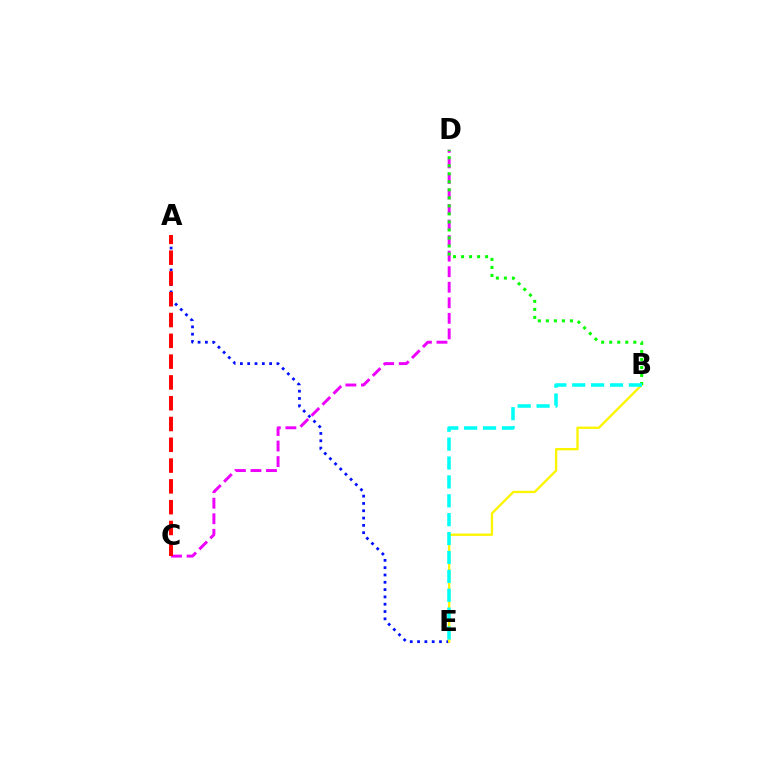{('C', 'D'): [{'color': '#ee00ff', 'line_style': 'dashed', 'thickness': 2.11}], ('A', 'E'): [{'color': '#0010ff', 'line_style': 'dotted', 'thickness': 1.99}], ('B', 'E'): [{'color': '#fcf500', 'line_style': 'solid', 'thickness': 1.68}, {'color': '#00fff6', 'line_style': 'dashed', 'thickness': 2.57}], ('B', 'D'): [{'color': '#08ff00', 'line_style': 'dotted', 'thickness': 2.18}], ('A', 'C'): [{'color': '#ff0000', 'line_style': 'dashed', 'thickness': 2.82}]}